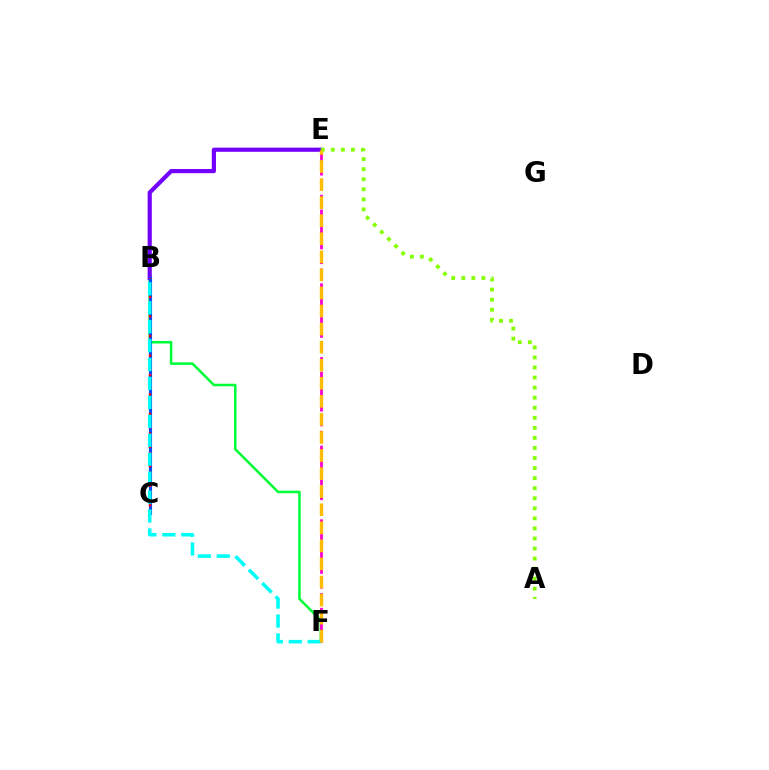{('B', 'F'): [{'color': '#00ff39', 'line_style': 'solid', 'thickness': 1.83}, {'color': '#00fff6', 'line_style': 'dashed', 'thickness': 2.57}], ('B', 'E'): [{'color': '#7200ff', 'line_style': 'solid', 'thickness': 2.99}], ('E', 'F'): [{'color': '#ff00cf', 'line_style': 'dashed', 'thickness': 2.0}, {'color': '#ffbd00', 'line_style': 'dashed', 'thickness': 2.45}], ('B', 'C'): [{'color': '#004bff', 'line_style': 'solid', 'thickness': 2.24}, {'color': '#ff0000', 'line_style': 'dotted', 'thickness': 1.77}], ('A', 'E'): [{'color': '#84ff00', 'line_style': 'dotted', 'thickness': 2.73}]}